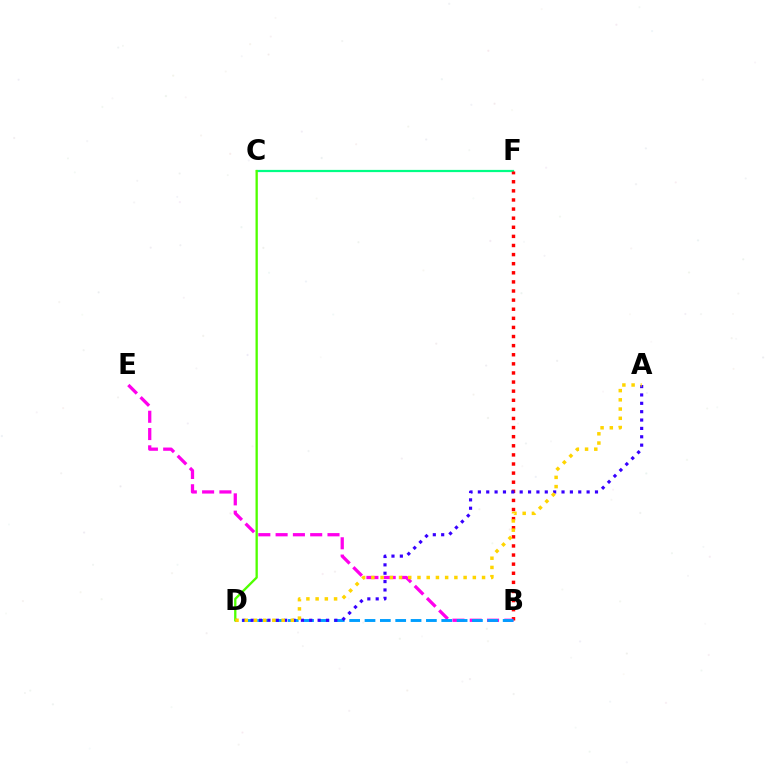{('C', 'F'): [{'color': '#00ff86', 'line_style': 'solid', 'thickness': 1.6}], ('B', 'F'): [{'color': '#ff0000', 'line_style': 'dotted', 'thickness': 2.47}], ('B', 'E'): [{'color': '#ff00ed', 'line_style': 'dashed', 'thickness': 2.35}], ('B', 'D'): [{'color': '#009eff', 'line_style': 'dashed', 'thickness': 2.09}], ('A', 'D'): [{'color': '#3700ff', 'line_style': 'dotted', 'thickness': 2.27}, {'color': '#ffd500', 'line_style': 'dotted', 'thickness': 2.51}], ('C', 'D'): [{'color': '#4fff00', 'line_style': 'solid', 'thickness': 1.67}]}